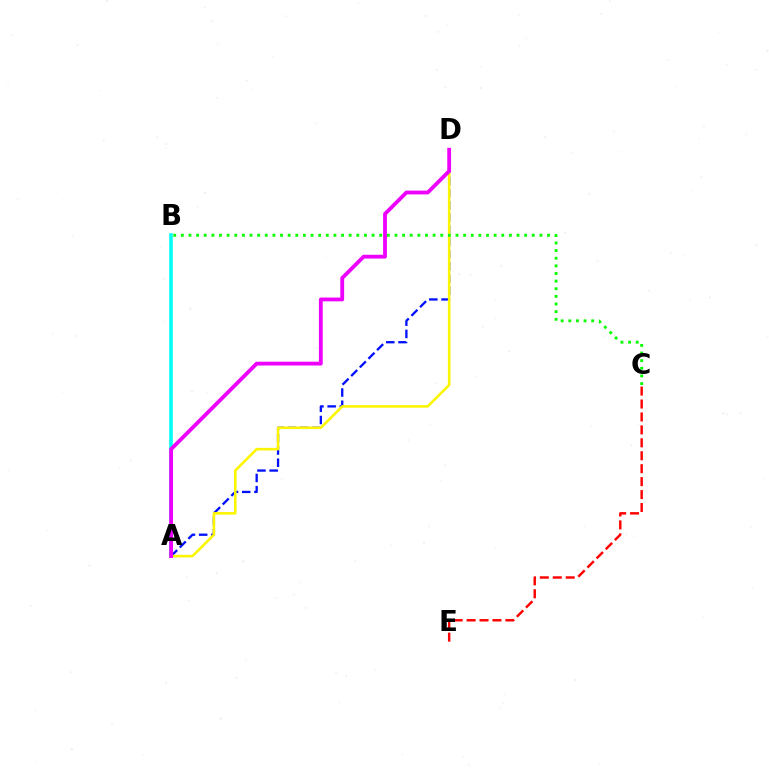{('A', 'B'): [{'color': '#00fff6', 'line_style': 'solid', 'thickness': 2.57}], ('A', 'D'): [{'color': '#0010ff', 'line_style': 'dashed', 'thickness': 1.66}, {'color': '#fcf500', 'line_style': 'solid', 'thickness': 1.86}, {'color': '#ee00ff', 'line_style': 'solid', 'thickness': 2.74}], ('B', 'C'): [{'color': '#08ff00', 'line_style': 'dotted', 'thickness': 2.07}], ('C', 'E'): [{'color': '#ff0000', 'line_style': 'dashed', 'thickness': 1.76}]}